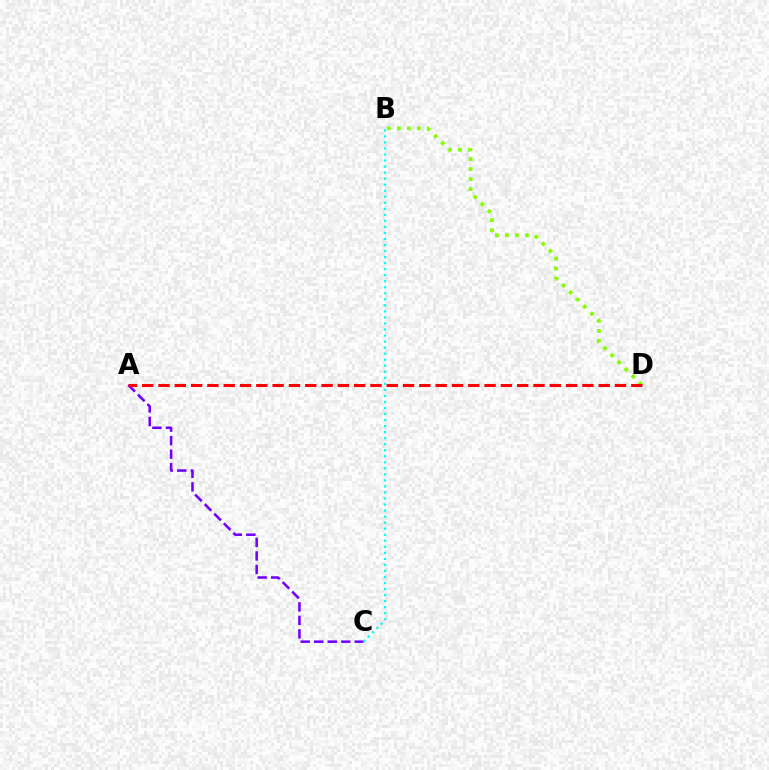{('B', 'D'): [{'color': '#84ff00', 'line_style': 'dotted', 'thickness': 2.72}], ('A', 'C'): [{'color': '#7200ff', 'line_style': 'dashed', 'thickness': 1.84}], ('B', 'C'): [{'color': '#00fff6', 'line_style': 'dotted', 'thickness': 1.64}], ('A', 'D'): [{'color': '#ff0000', 'line_style': 'dashed', 'thickness': 2.21}]}